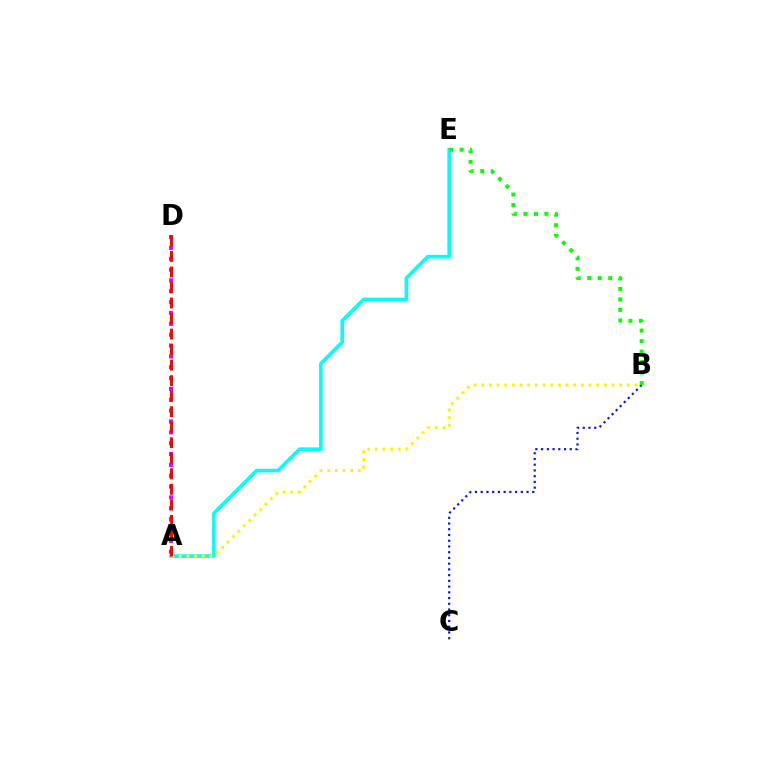{('A', 'D'): [{'color': '#ee00ff', 'line_style': 'dotted', 'thickness': 2.95}, {'color': '#ff0000', 'line_style': 'dashed', 'thickness': 2.11}], ('A', 'E'): [{'color': '#00fff6', 'line_style': 'solid', 'thickness': 2.59}], ('B', 'C'): [{'color': '#0010ff', 'line_style': 'dotted', 'thickness': 1.56}], ('A', 'B'): [{'color': '#fcf500', 'line_style': 'dotted', 'thickness': 2.08}], ('B', 'E'): [{'color': '#08ff00', 'line_style': 'dotted', 'thickness': 2.85}]}